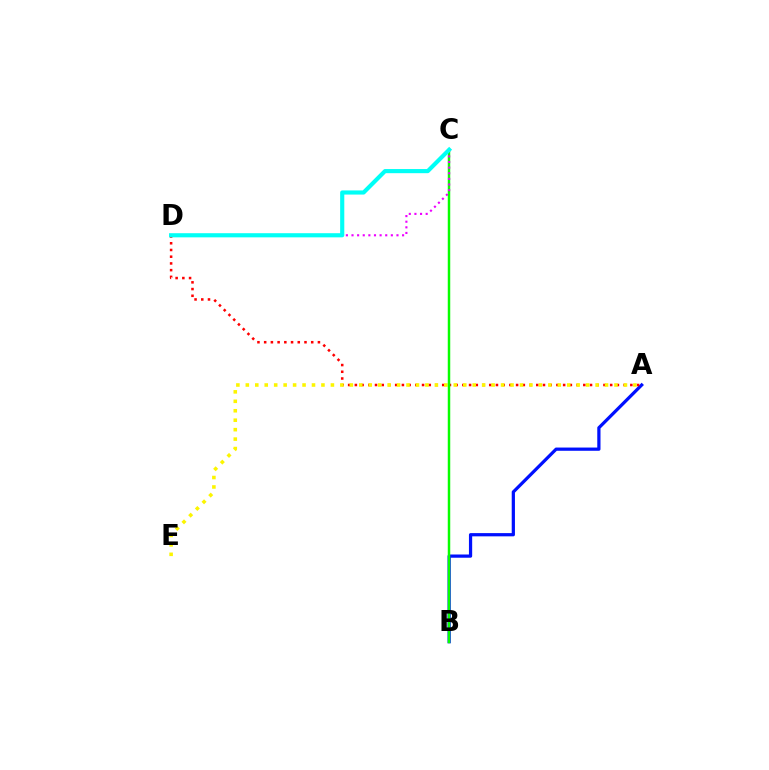{('A', 'B'): [{'color': '#0010ff', 'line_style': 'solid', 'thickness': 2.33}], ('A', 'D'): [{'color': '#ff0000', 'line_style': 'dotted', 'thickness': 1.83}], ('A', 'E'): [{'color': '#fcf500', 'line_style': 'dotted', 'thickness': 2.57}], ('B', 'C'): [{'color': '#08ff00', 'line_style': 'solid', 'thickness': 1.79}], ('C', 'D'): [{'color': '#ee00ff', 'line_style': 'dotted', 'thickness': 1.53}, {'color': '#00fff6', 'line_style': 'solid', 'thickness': 2.98}]}